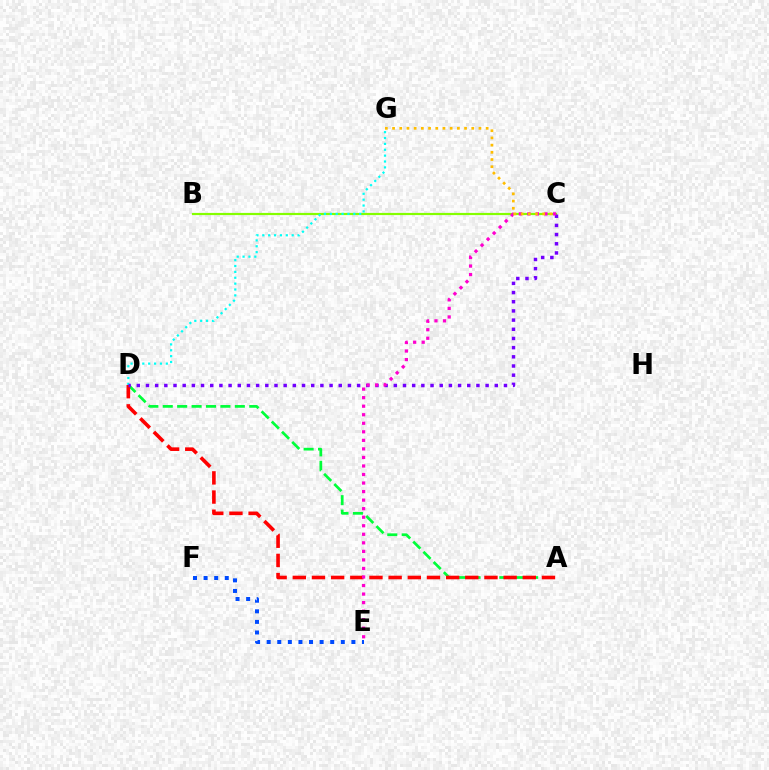{('A', 'D'): [{'color': '#00ff39', 'line_style': 'dashed', 'thickness': 1.96}, {'color': '#ff0000', 'line_style': 'dashed', 'thickness': 2.6}], ('B', 'C'): [{'color': '#84ff00', 'line_style': 'solid', 'thickness': 1.57}], ('E', 'F'): [{'color': '#004bff', 'line_style': 'dotted', 'thickness': 2.88}], ('D', 'G'): [{'color': '#00fff6', 'line_style': 'dotted', 'thickness': 1.6}], ('C', 'D'): [{'color': '#7200ff', 'line_style': 'dotted', 'thickness': 2.49}], ('C', 'E'): [{'color': '#ff00cf', 'line_style': 'dotted', 'thickness': 2.32}], ('C', 'G'): [{'color': '#ffbd00', 'line_style': 'dotted', 'thickness': 1.96}]}